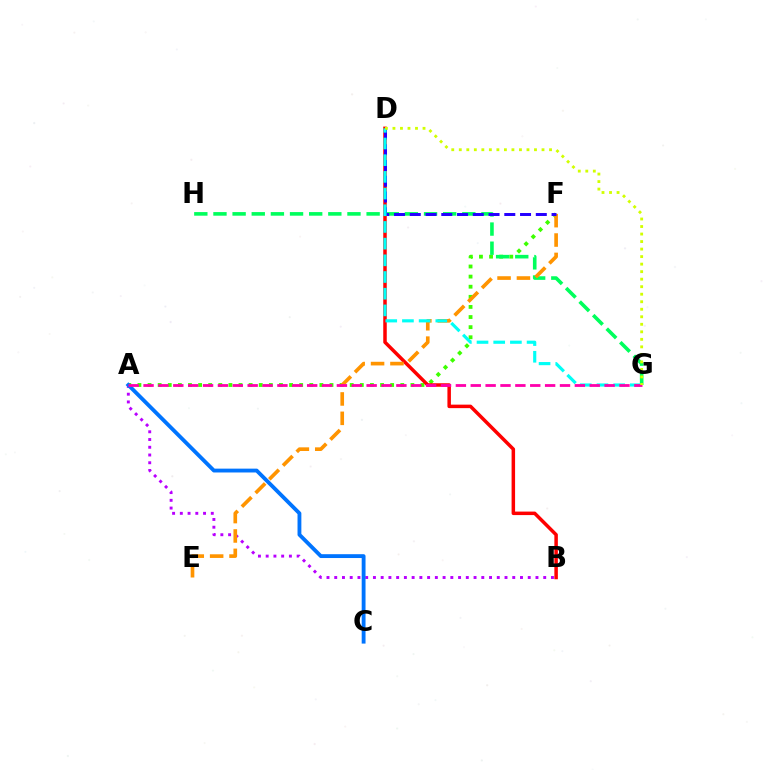{('A', 'B'): [{'color': '#b900ff', 'line_style': 'dotted', 'thickness': 2.1}], ('A', 'F'): [{'color': '#3dff00', 'line_style': 'dotted', 'thickness': 2.75}], ('G', 'H'): [{'color': '#00ff5c', 'line_style': 'dashed', 'thickness': 2.6}], ('B', 'D'): [{'color': '#ff0000', 'line_style': 'solid', 'thickness': 2.52}], ('A', 'C'): [{'color': '#0074ff', 'line_style': 'solid', 'thickness': 2.76}], ('E', 'F'): [{'color': '#ff9400', 'line_style': 'dashed', 'thickness': 2.63}], ('D', 'F'): [{'color': '#2500ff', 'line_style': 'dashed', 'thickness': 2.14}], ('D', 'G'): [{'color': '#00fff6', 'line_style': 'dashed', 'thickness': 2.27}, {'color': '#d1ff00', 'line_style': 'dotted', 'thickness': 2.04}], ('A', 'G'): [{'color': '#ff00ac', 'line_style': 'dashed', 'thickness': 2.02}]}